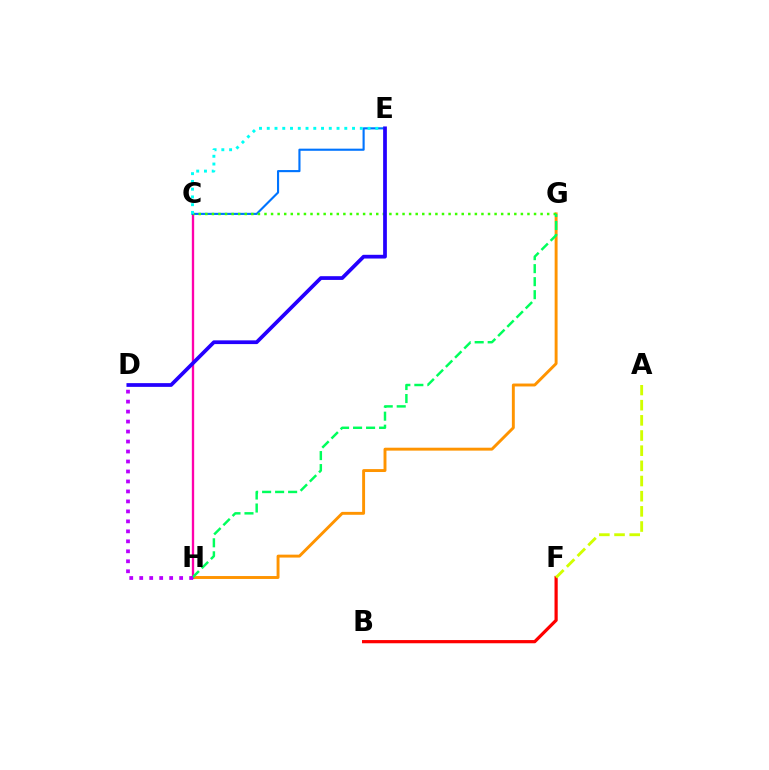{('B', 'F'): [{'color': '#ff0000', 'line_style': 'solid', 'thickness': 2.31}], ('G', 'H'): [{'color': '#ff9400', 'line_style': 'solid', 'thickness': 2.1}, {'color': '#00ff5c', 'line_style': 'dashed', 'thickness': 1.77}], ('C', 'H'): [{'color': '#ff00ac', 'line_style': 'solid', 'thickness': 1.68}], ('A', 'F'): [{'color': '#d1ff00', 'line_style': 'dashed', 'thickness': 2.06}], ('C', 'E'): [{'color': '#0074ff', 'line_style': 'solid', 'thickness': 1.53}, {'color': '#00fff6', 'line_style': 'dotted', 'thickness': 2.11}], ('C', 'G'): [{'color': '#3dff00', 'line_style': 'dotted', 'thickness': 1.79}], ('D', 'E'): [{'color': '#2500ff', 'line_style': 'solid', 'thickness': 2.69}], ('D', 'H'): [{'color': '#b900ff', 'line_style': 'dotted', 'thickness': 2.71}]}